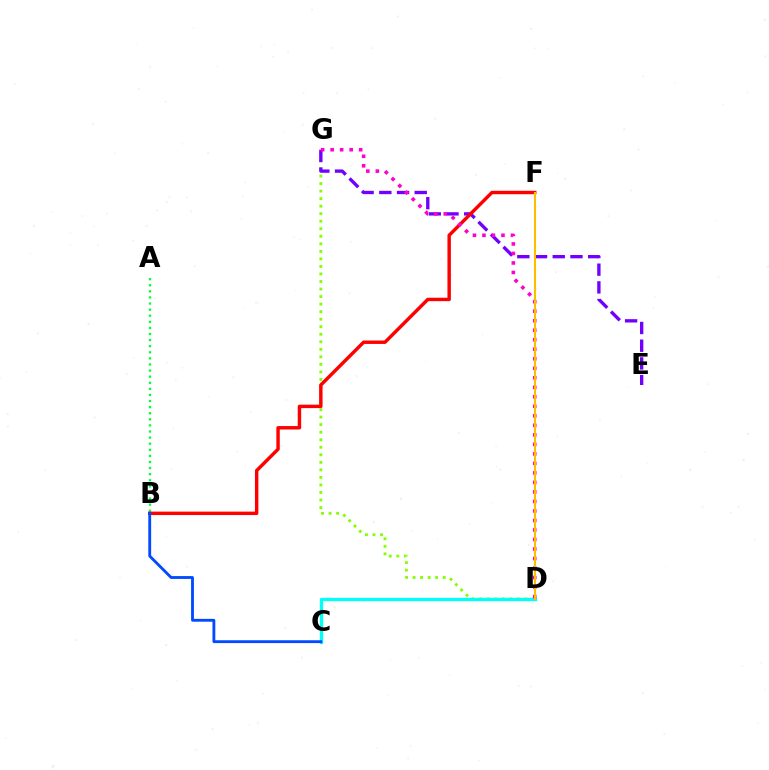{('D', 'G'): [{'color': '#84ff00', 'line_style': 'dotted', 'thickness': 2.05}, {'color': '#ff00cf', 'line_style': 'dotted', 'thickness': 2.58}], ('A', 'B'): [{'color': '#00ff39', 'line_style': 'dotted', 'thickness': 1.66}], ('E', 'G'): [{'color': '#7200ff', 'line_style': 'dashed', 'thickness': 2.41}], ('C', 'D'): [{'color': '#00fff6', 'line_style': 'solid', 'thickness': 2.41}], ('B', 'F'): [{'color': '#ff0000', 'line_style': 'solid', 'thickness': 2.47}], ('B', 'C'): [{'color': '#004bff', 'line_style': 'solid', 'thickness': 2.04}], ('D', 'F'): [{'color': '#ffbd00', 'line_style': 'solid', 'thickness': 1.5}]}